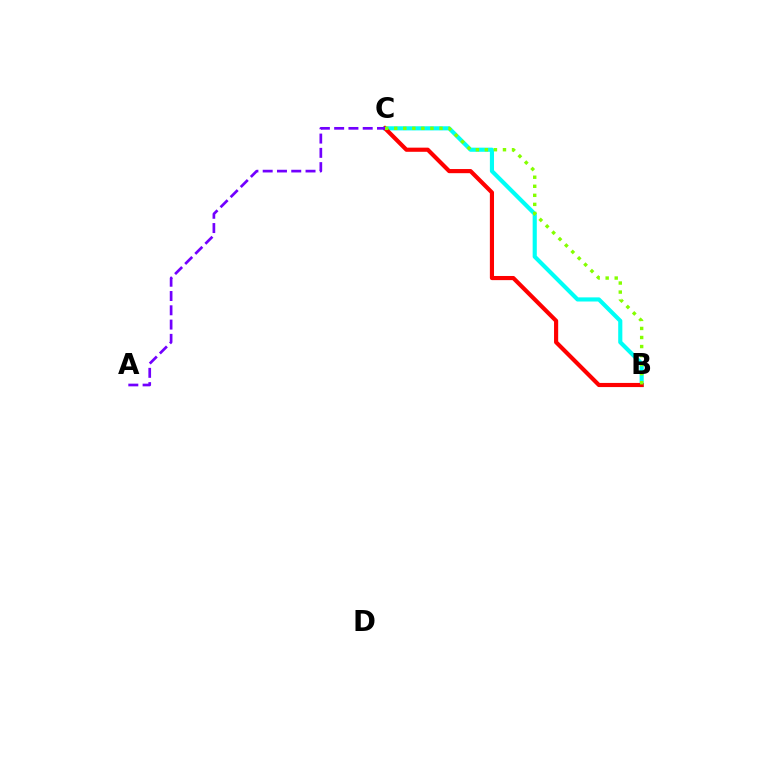{('B', 'C'): [{'color': '#00fff6', 'line_style': 'solid', 'thickness': 2.97}, {'color': '#ff0000', 'line_style': 'solid', 'thickness': 2.98}, {'color': '#84ff00', 'line_style': 'dotted', 'thickness': 2.46}], ('A', 'C'): [{'color': '#7200ff', 'line_style': 'dashed', 'thickness': 1.94}]}